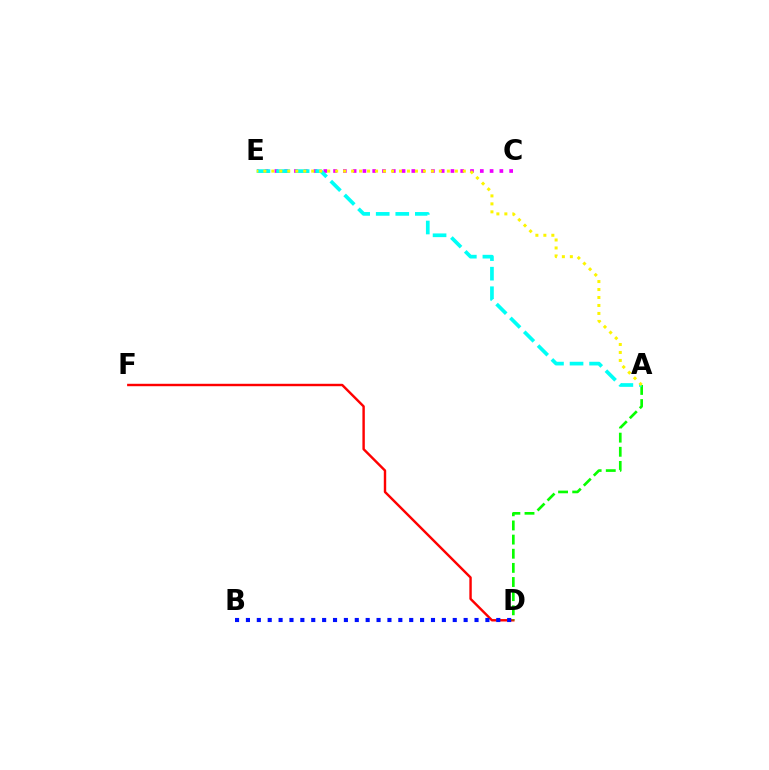{('D', 'F'): [{'color': '#ff0000', 'line_style': 'solid', 'thickness': 1.74}], ('C', 'E'): [{'color': '#ee00ff', 'line_style': 'dotted', 'thickness': 2.66}], ('A', 'D'): [{'color': '#08ff00', 'line_style': 'dashed', 'thickness': 1.92}], ('A', 'E'): [{'color': '#00fff6', 'line_style': 'dashed', 'thickness': 2.66}, {'color': '#fcf500', 'line_style': 'dotted', 'thickness': 2.17}], ('B', 'D'): [{'color': '#0010ff', 'line_style': 'dotted', 'thickness': 2.96}]}